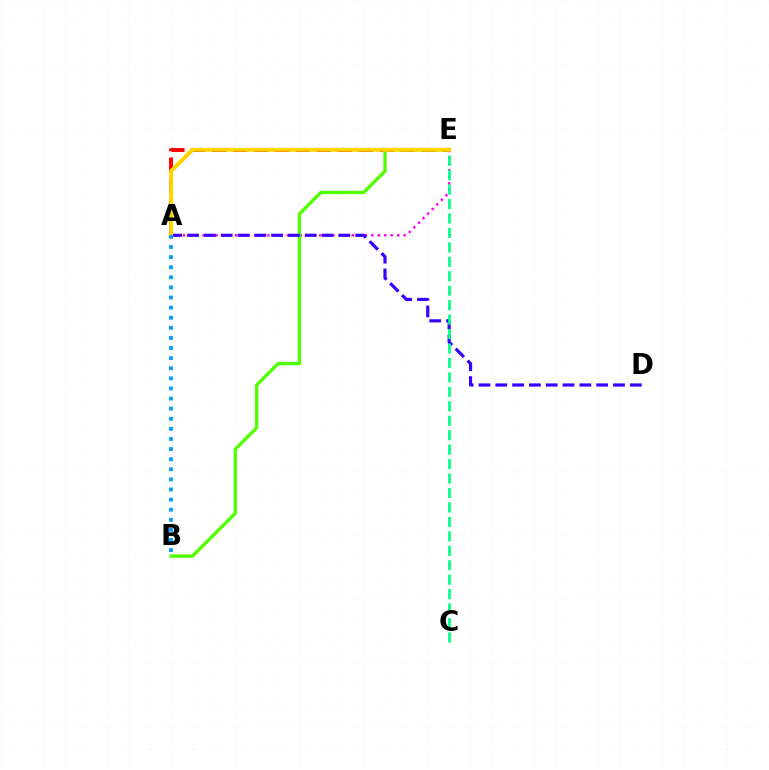{('A', 'E'): [{'color': '#ff0000', 'line_style': 'dashed', 'thickness': 2.85}, {'color': '#ff00ed', 'line_style': 'dotted', 'thickness': 1.76}, {'color': '#ffd500', 'line_style': 'solid', 'thickness': 2.87}], ('B', 'E'): [{'color': '#4fff00', 'line_style': 'solid', 'thickness': 2.4}], ('A', 'D'): [{'color': '#3700ff', 'line_style': 'dashed', 'thickness': 2.28}], ('C', 'E'): [{'color': '#00ff86', 'line_style': 'dashed', 'thickness': 1.96}], ('A', 'B'): [{'color': '#009eff', 'line_style': 'dotted', 'thickness': 2.75}]}